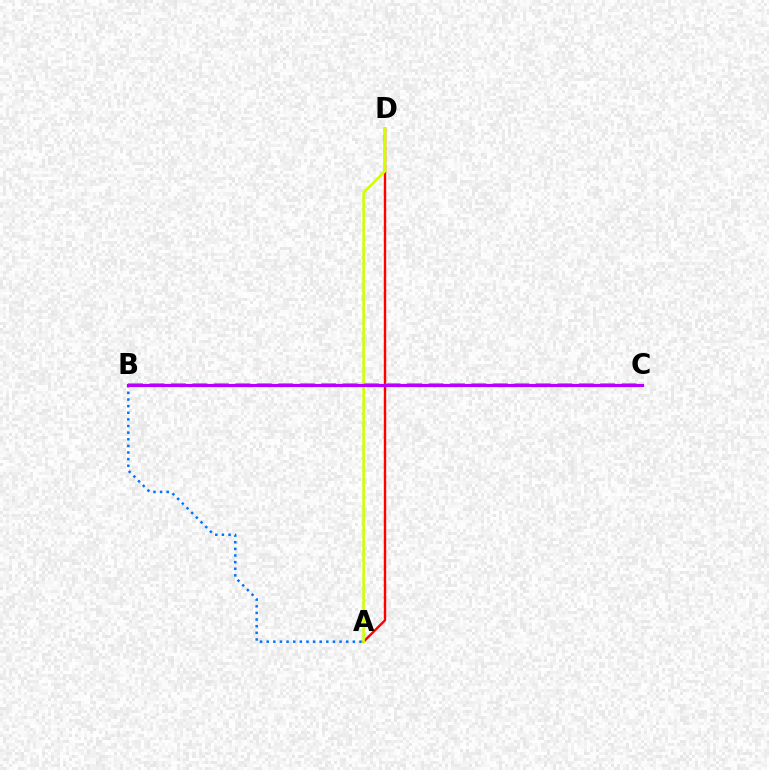{('A', 'D'): [{'color': '#ff0000', 'line_style': 'solid', 'thickness': 1.73}, {'color': '#d1ff00', 'line_style': 'solid', 'thickness': 1.87}], ('B', 'C'): [{'color': '#00ff5c', 'line_style': 'dashed', 'thickness': 2.92}, {'color': '#b900ff', 'line_style': 'solid', 'thickness': 2.27}], ('A', 'B'): [{'color': '#0074ff', 'line_style': 'dotted', 'thickness': 1.8}]}